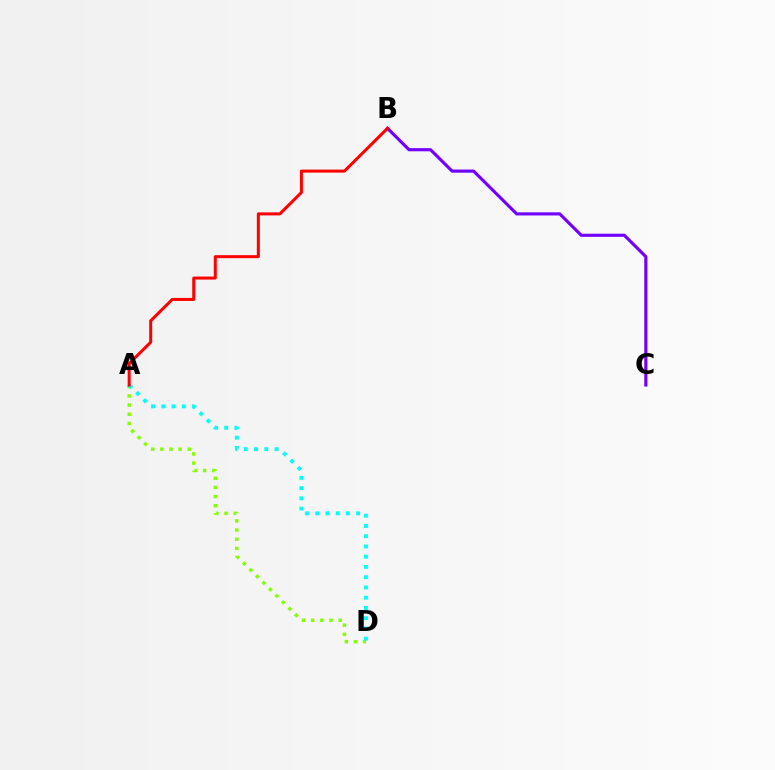{('A', 'D'): [{'color': '#84ff00', 'line_style': 'dotted', 'thickness': 2.49}, {'color': '#00fff6', 'line_style': 'dotted', 'thickness': 2.78}], ('B', 'C'): [{'color': '#7200ff', 'line_style': 'solid', 'thickness': 2.26}], ('A', 'B'): [{'color': '#ff0000', 'line_style': 'solid', 'thickness': 2.17}]}